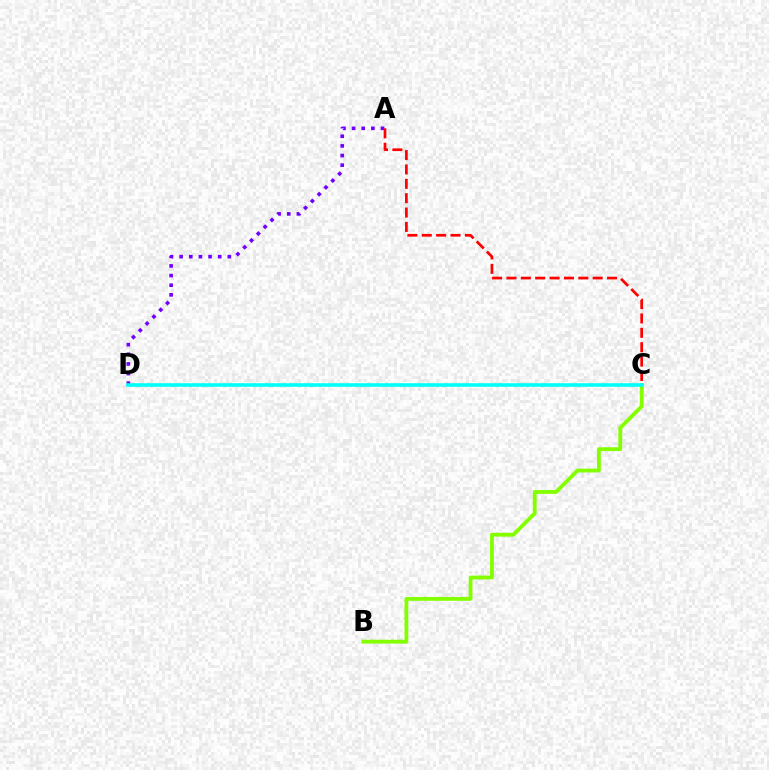{('A', 'D'): [{'color': '#7200ff', 'line_style': 'dotted', 'thickness': 2.62}], ('A', 'C'): [{'color': '#ff0000', 'line_style': 'dashed', 'thickness': 1.95}], ('B', 'C'): [{'color': '#84ff00', 'line_style': 'solid', 'thickness': 2.76}], ('C', 'D'): [{'color': '#00fff6', 'line_style': 'solid', 'thickness': 2.59}]}